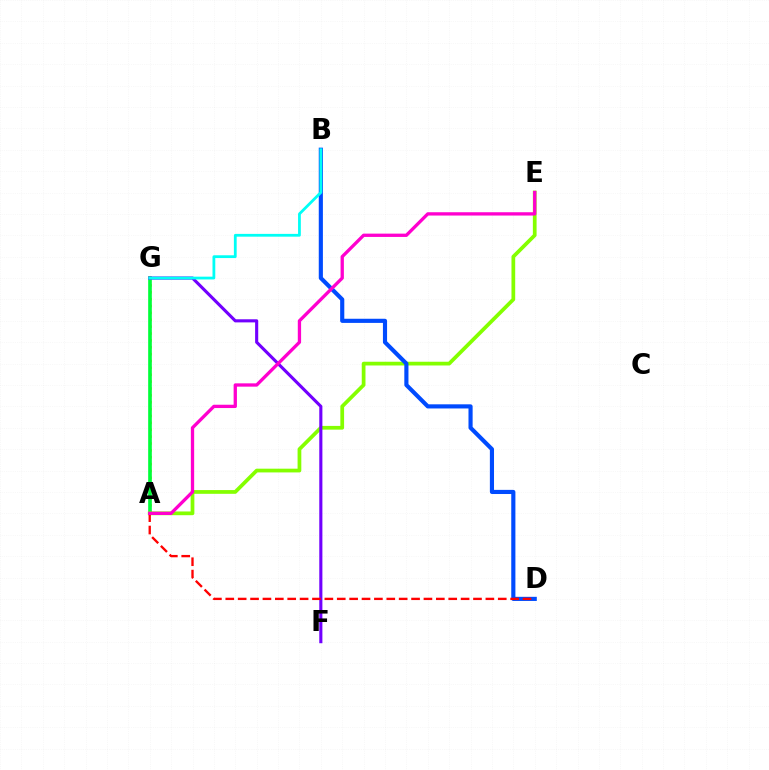{('A', 'G'): [{'color': '#ffbd00', 'line_style': 'dotted', 'thickness': 1.87}, {'color': '#00ff39', 'line_style': 'solid', 'thickness': 2.63}], ('A', 'E'): [{'color': '#84ff00', 'line_style': 'solid', 'thickness': 2.69}, {'color': '#ff00cf', 'line_style': 'solid', 'thickness': 2.38}], ('B', 'D'): [{'color': '#004bff', 'line_style': 'solid', 'thickness': 2.98}], ('F', 'G'): [{'color': '#7200ff', 'line_style': 'solid', 'thickness': 2.24}], ('A', 'D'): [{'color': '#ff0000', 'line_style': 'dashed', 'thickness': 1.68}], ('B', 'G'): [{'color': '#00fff6', 'line_style': 'solid', 'thickness': 2.01}]}